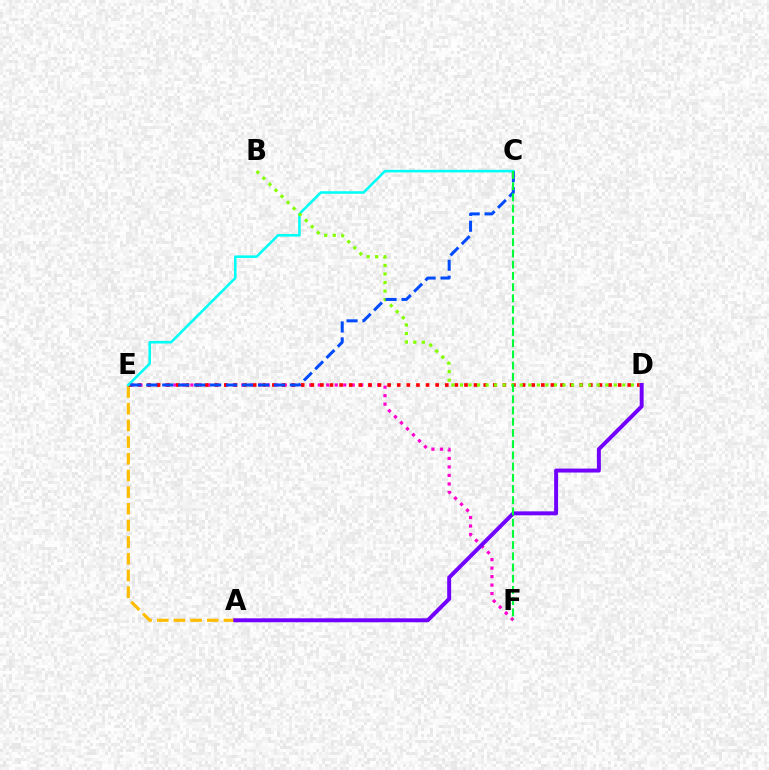{('A', 'E'): [{'color': '#ffbd00', 'line_style': 'dashed', 'thickness': 2.27}], ('E', 'F'): [{'color': '#ff00cf', 'line_style': 'dotted', 'thickness': 2.31}], ('D', 'E'): [{'color': '#ff0000', 'line_style': 'dotted', 'thickness': 2.61}], ('C', 'E'): [{'color': '#00fff6', 'line_style': 'solid', 'thickness': 1.83}, {'color': '#004bff', 'line_style': 'dashed', 'thickness': 2.17}], ('B', 'D'): [{'color': '#84ff00', 'line_style': 'dotted', 'thickness': 2.32}], ('A', 'D'): [{'color': '#7200ff', 'line_style': 'solid', 'thickness': 2.84}], ('C', 'F'): [{'color': '#00ff39', 'line_style': 'dashed', 'thickness': 1.52}]}